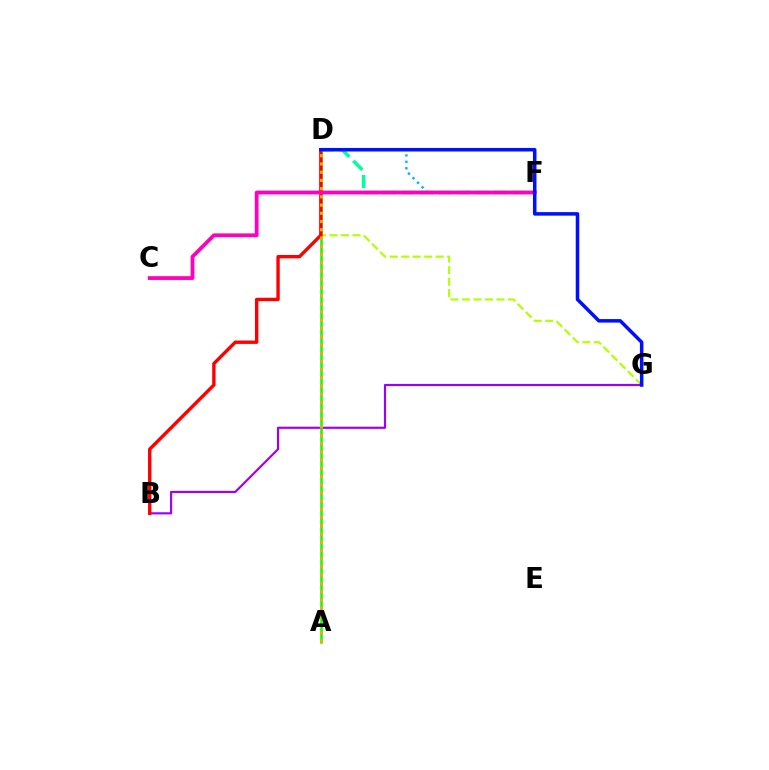{('D', 'F'): [{'color': '#00b5ff', 'line_style': 'dotted', 'thickness': 1.75}, {'color': '#00ff9d', 'line_style': 'dashed', 'thickness': 2.51}], ('D', 'G'): [{'color': '#b3ff00', 'line_style': 'dashed', 'thickness': 1.56}, {'color': '#0010ff', 'line_style': 'solid', 'thickness': 2.53}], ('A', 'D'): [{'color': '#08ff00', 'line_style': 'solid', 'thickness': 1.82}, {'color': '#ffa500', 'line_style': 'dotted', 'thickness': 2.23}], ('B', 'G'): [{'color': '#9b00ff', 'line_style': 'solid', 'thickness': 1.56}], ('B', 'D'): [{'color': '#ff0000', 'line_style': 'solid', 'thickness': 2.43}], ('C', 'F'): [{'color': '#ff00bd', 'line_style': 'solid', 'thickness': 2.72}]}